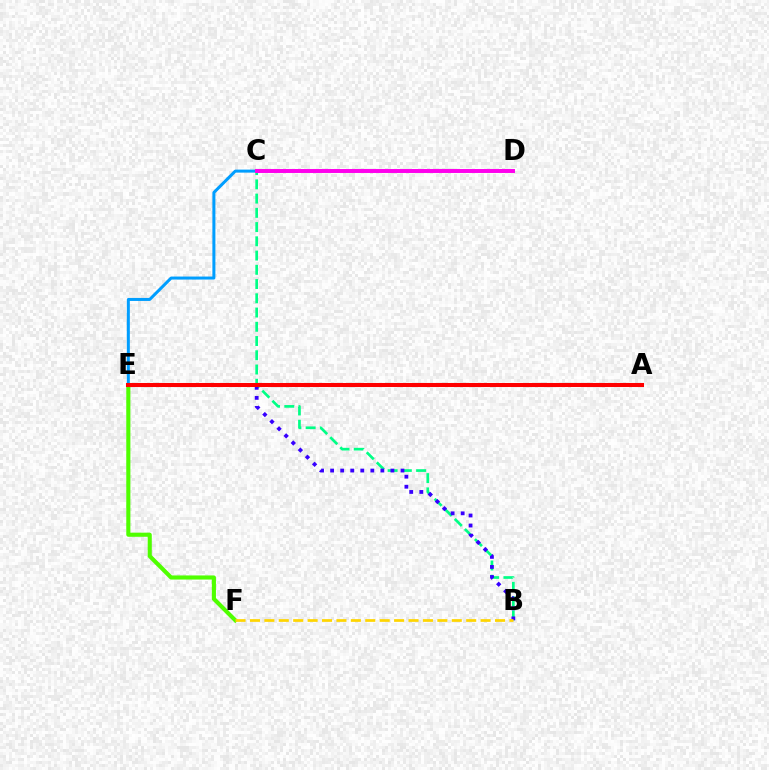{('E', 'F'): [{'color': '#4fff00', 'line_style': 'solid', 'thickness': 2.96}], ('C', 'E'): [{'color': '#009eff', 'line_style': 'solid', 'thickness': 2.17}], ('B', 'C'): [{'color': '#00ff86', 'line_style': 'dashed', 'thickness': 1.93}], ('B', 'E'): [{'color': '#3700ff', 'line_style': 'dotted', 'thickness': 2.73}], ('C', 'D'): [{'color': '#ff00ed', 'line_style': 'solid', 'thickness': 2.84}], ('A', 'E'): [{'color': '#ff0000', 'line_style': 'solid', 'thickness': 2.91}], ('B', 'F'): [{'color': '#ffd500', 'line_style': 'dashed', 'thickness': 1.96}]}